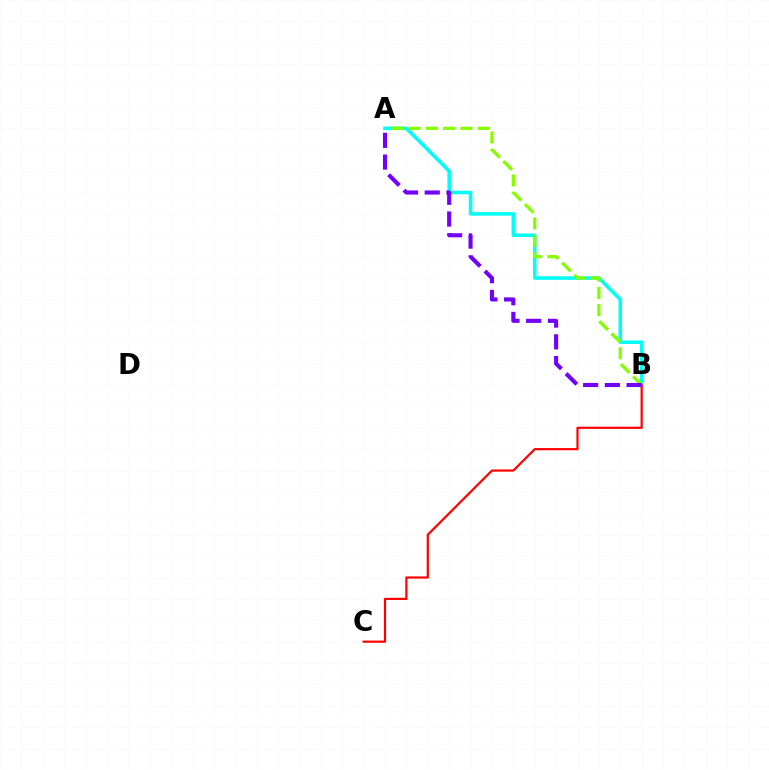{('A', 'B'): [{'color': '#00fff6', 'line_style': 'solid', 'thickness': 2.57}, {'color': '#84ff00', 'line_style': 'dashed', 'thickness': 2.35}, {'color': '#7200ff', 'line_style': 'dashed', 'thickness': 2.95}], ('B', 'C'): [{'color': '#ff0000', 'line_style': 'solid', 'thickness': 1.58}]}